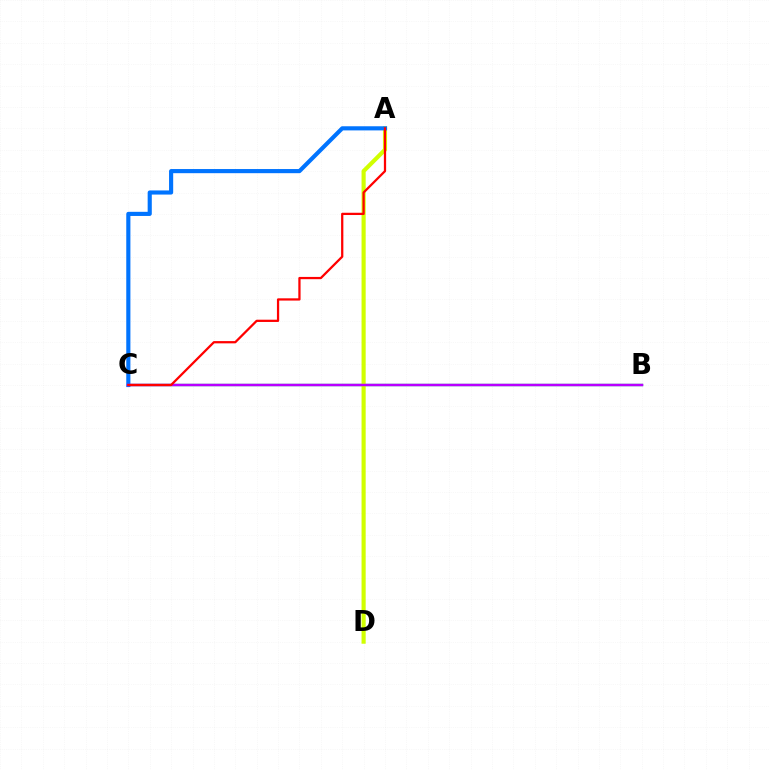{('B', 'C'): [{'color': '#00ff5c', 'line_style': 'solid', 'thickness': 1.69}, {'color': '#b900ff', 'line_style': 'solid', 'thickness': 1.79}], ('A', 'D'): [{'color': '#d1ff00', 'line_style': 'solid', 'thickness': 2.98}], ('A', 'C'): [{'color': '#0074ff', 'line_style': 'solid', 'thickness': 2.98}, {'color': '#ff0000', 'line_style': 'solid', 'thickness': 1.63}]}